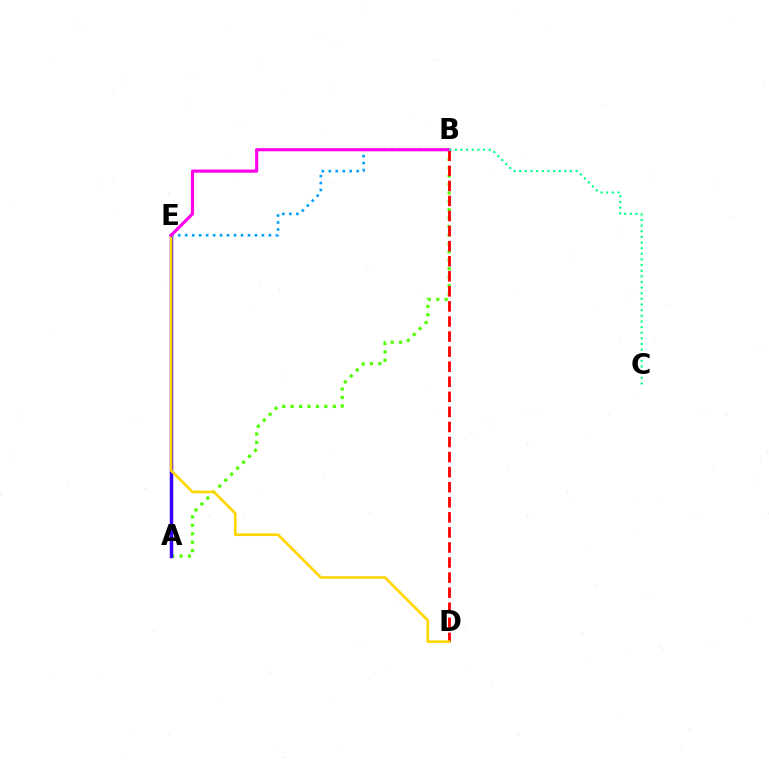{('A', 'B'): [{'color': '#4fff00', 'line_style': 'dotted', 'thickness': 2.29}], ('A', 'E'): [{'color': '#3700ff', 'line_style': 'solid', 'thickness': 2.49}], ('B', 'D'): [{'color': '#ff0000', 'line_style': 'dashed', 'thickness': 2.05}], ('B', 'E'): [{'color': '#009eff', 'line_style': 'dotted', 'thickness': 1.89}, {'color': '#ff00ed', 'line_style': 'solid', 'thickness': 2.26}], ('D', 'E'): [{'color': '#ffd500', 'line_style': 'solid', 'thickness': 1.9}], ('B', 'C'): [{'color': '#00ff86', 'line_style': 'dotted', 'thickness': 1.53}]}